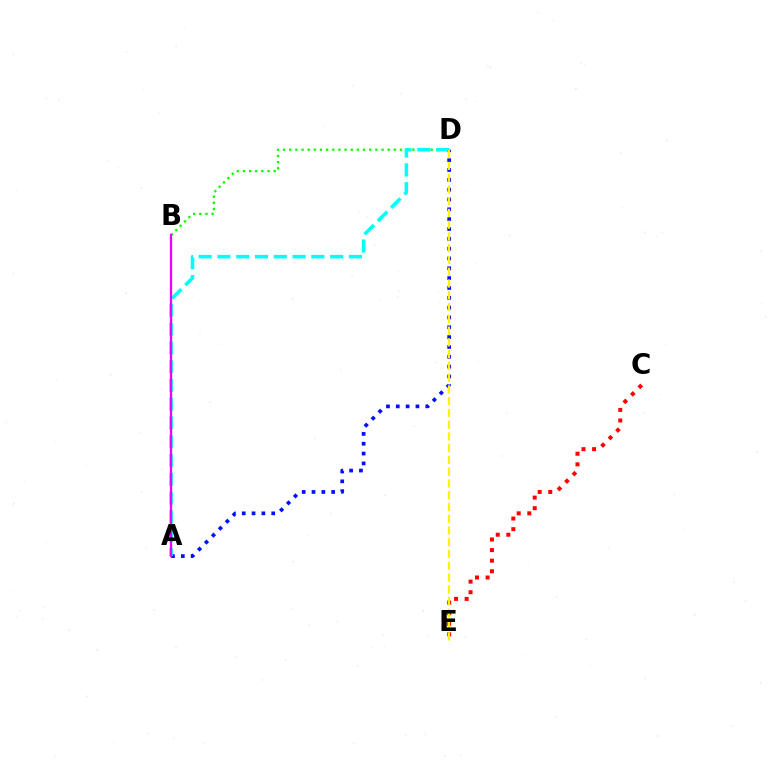{('B', 'D'): [{'color': '#08ff00', 'line_style': 'dotted', 'thickness': 1.67}], ('A', 'D'): [{'color': '#0010ff', 'line_style': 'dotted', 'thickness': 2.67}, {'color': '#00fff6', 'line_style': 'dashed', 'thickness': 2.55}], ('C', 'E'): [{'color': '#ff0000', 'line_style': 'dotted', 'thickness': 2.88}], ('D', 'E'): [{'color': '#fcf500', 'line_style': 'dashed', 'thickness': 1.6}], ('A', 'B'): [{'color': '#ee00ff', 'line_style': 'solid', 'thickness': 1.64}]}